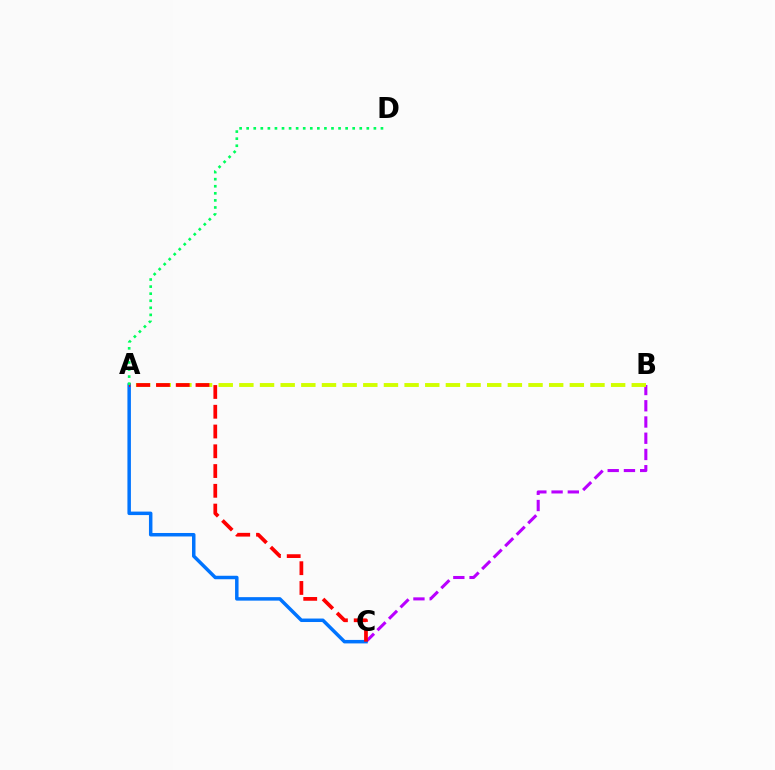{('B', 'C'): [{'color': '#b900ff', 'line_style': 'dashed', 'thickness': 2.21}], ('A', 'B'): [{'color': '#d1ff00', 'line_style': 'dashed', 'thickness': 2.81}], ('A', 'C'): [{'color': '#0074ff', 'line_style': 'solid', 'thickness': 2.51}, {'color': '#ff0000', 'line_style': 'dashed', 'thickness': 2.69}], ('A', 'D'): [{'color': '#00ff5c', 'line_style': 'dotted', 'thickness': 1.92}]}